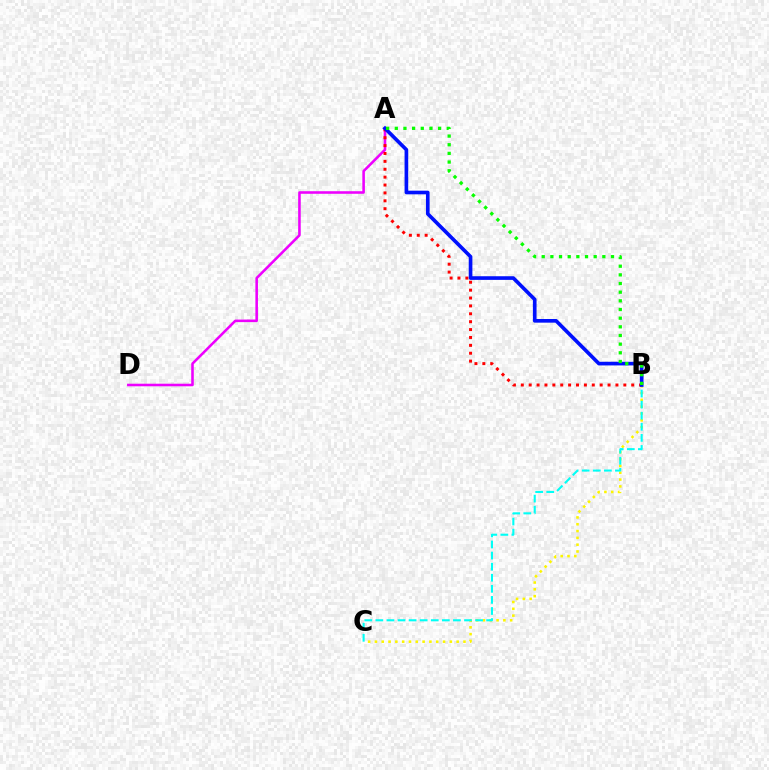{('A', 'D'): [{'color': '#ee00ff', 'line_style': 'solid', 'thickness': 1.85}], ('B', 'C'): [{'color': '#fcf500', 'line_style': 'dotted', 'thickness': 1.85}, {'color': '#00fff6', 'line_style': 'dashed', 'thickness': 1.51}], ('A', 'B'): [{'color': '#ff0000', 'line_style': 'dotted', 'thickness': 2.14}, {'color': '#0010ff', 'line_style': 'solid', 'thickness': 2.63}, {'color': '#08ff00', 'line_style': 'dotted', 'thickness': 2.35}]}